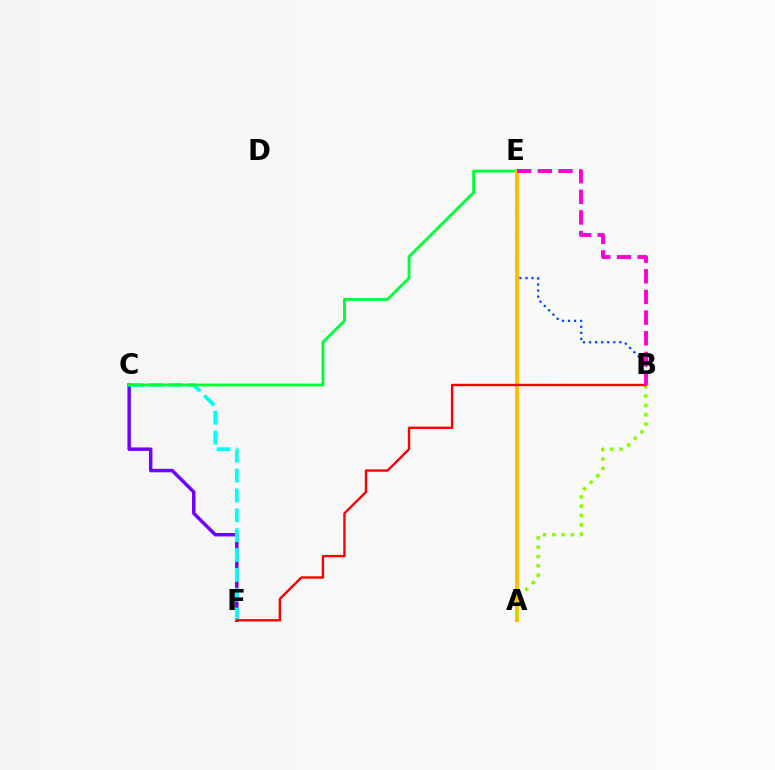{('C', 'F'): [{'color': '#7200ff', 'line_style': 'solid', 'thickness': 2.49}, {'color': '#00fff6', 'line_style': 'dashed', 'thickness': 2.7}], ('B', 'E'): [{'color': '#004bff', 'line_style': 'dotted', 'thickness': 1.65}, {'color': '#ff00cf', 'line_style': 'dashed', 'thickness': 2.8}], ('C', 'E'): [{'color': '#00ff39', 'line_style': 'solid', 'thickness': 2.07}], ('A', 'E'): [{'color': '#ffbd00', 'line_style': 'solid', 'thickness': 2.83}], ('A', 'B'): [{'color': '#84ff00', 'line_style': 'dotted', 'thickness': 2.54}], ('B', 'F'): [{'color': '#ff0000', 'line_style': 'solid', 'thickness': 1.72}]}